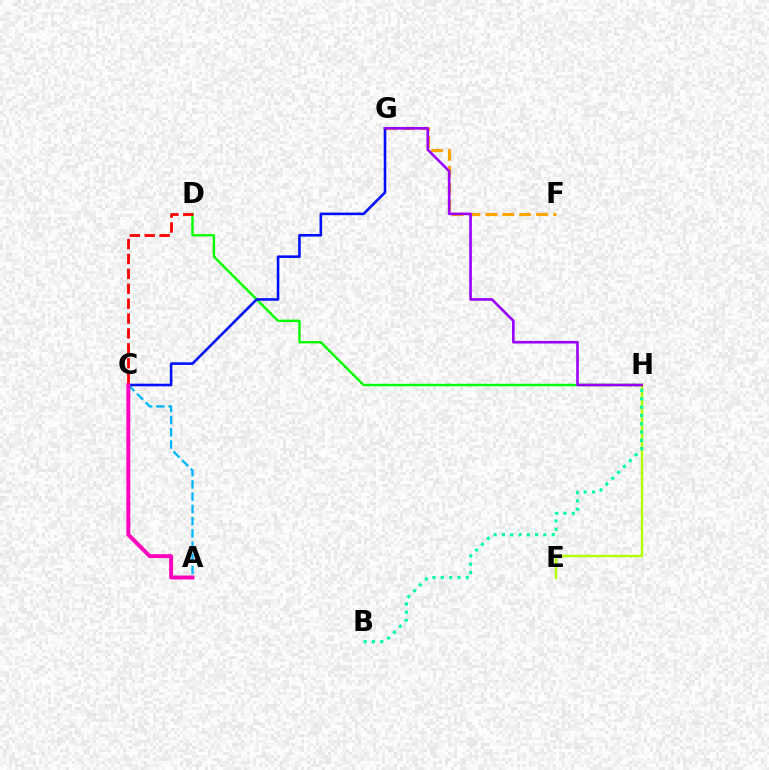{('A', 'C'): [{'color': '#00b5ff', 'line_style': 'dashed', 'thickness': 1.66}, {'color': '#ff00bd', 'line_style': 'solid', 'thickness': 2.82}], ('D', 'H'): [{'color': '#08ff00', 'line_style': 'solid', 'thickness': 1.75}], ('E', 'H'): [{'color': '#b3ff00', 'line_style': 'solid', 'thickness': 1.76}], ('B', 'H'): [{'color': '#00ff9d', 'line_style': 'dotted', 'thickness': 2.26}], ('F', 'G'): [{'color': '#ffa500', 'line_style': 'dashed', 'thickness': 2.3}], ('C', 'G'): [{'color': '#0010ff', 'line_style': 'solid', 'thickness': 1.86}], ('C', 'D'): [{'color': '#ff0000', 'line_style': 'dashed', 'thickness': 2.02}], ('G', 'H'): [{'color': '#9b00ff', 'line_style': 'solid', 'thickness': 1.89}]}